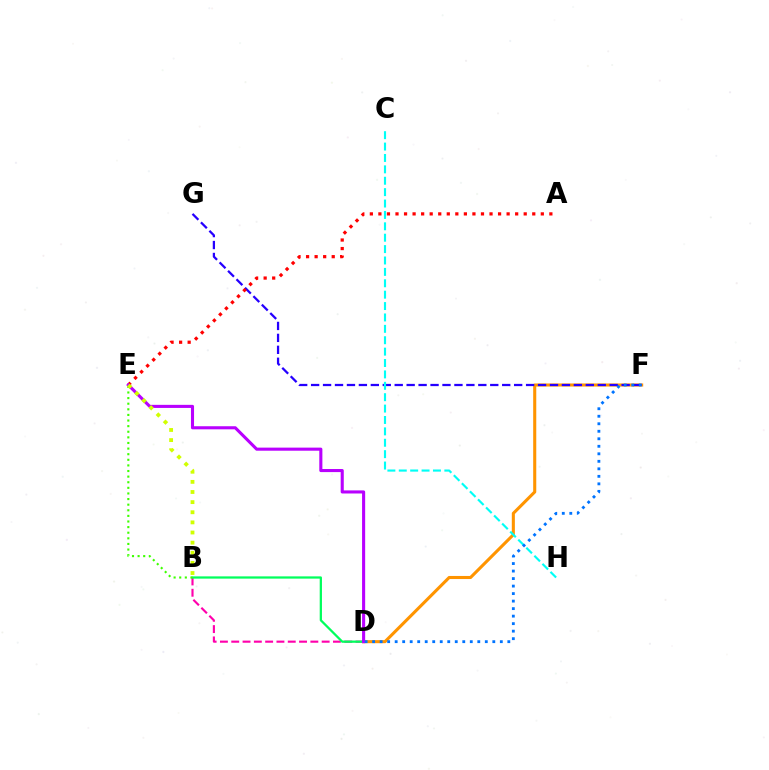{('D', 'F'): [{'color': '#ff9400', 'line_style': 'solid', 'thickness': 2.21}, {'color': '#0074ff', 'line_style': 'dotted', 'thickness': 2.04}], ('F', 'G'): [{'color': '#2500ff', 'line_style': 'dashed', 'thickness': 1.62}], ('B', 'D'): [{'color': '#ff00ac', 'line_style': 'dashed', 'thickness': 1.54}, {'color': '#00ff5c', 'line_style': 'solid', 'thickness': 1.63}], ('A', 'E'): [{'color': '#ff0000', 'line_style': 'dotted', 'thickness': 2.32}], ('C', 'H'): [{'color': '#00fff6', 'line_style': 'dashed', 'thickness': 1.55}], ('B', 'E'): [{'color': '#3dff00', 'line_style': 'dotted', 'thickness': 1.52}, {'color': '#d1ff00', 'line_style': 'dotted', 'thickness': 2.75}], ('D', 'E'): [{'color': '#b900ff', 'line_style': 'solid', 'thickness': 2.22}]}